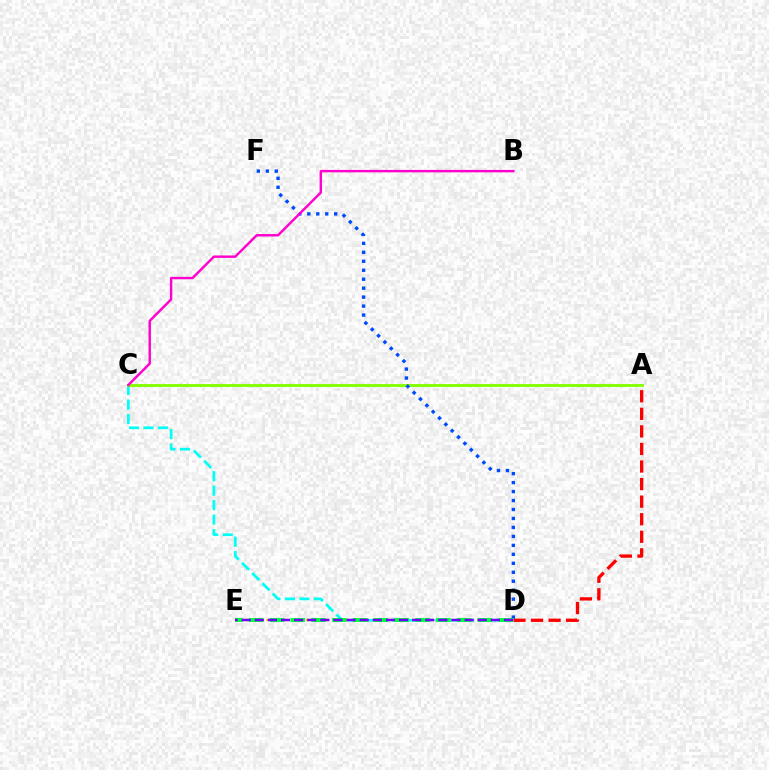{('D', 'E'): [{'color': '#ffbd00', 'line_style': 'dotted', 'thickness': 1.79}, {'color': '#00ff39', 'line_style': 'dashed', 'thickness': 2.83}, {'color': '#7200ff', 'line_style': 'dashed', 'thickness': 1.78}], ('A', 'D'): [{'color': '#ff0000', 'line_style': 'dashed', 'thickness': 2.39}], ('C', 'D'): [{'color': '#00fff6', 'line_style': 'dashed', 'thickness': 1.97}], ('A', 'C'): [{'color': '#84ff00', 'line_style': 'solid', 'thickness': 2.07}], ('D', 'F'): [{'color': '#004bff', 'line_style': 'dotted', 'thickness': 2.44}], ('B', 'C'): [{'color': '#ff00cf', 'line_style': 'solid', 'thickness': 1.74}]}